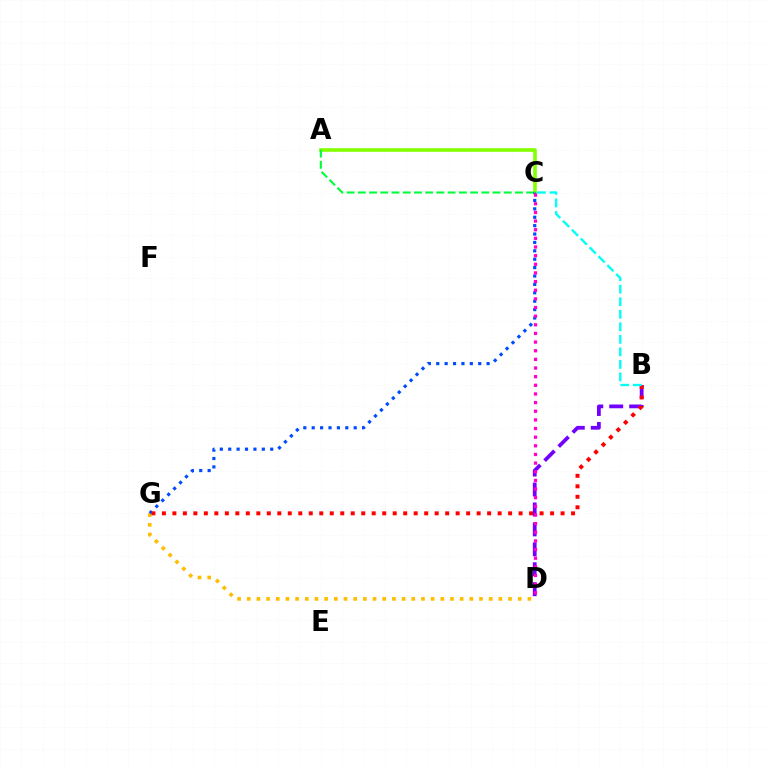{('B', 'D'): [{'color': '#7200ff', 'line_style': 'dashed', 'thickness': 2.71}], ('A', 'C'): [{'color': '#84ff00', 'line_style': 'solid', 'thickness': 2.61}, {'color': '#00ff39', 'line_style': 'dashed', 'thickness': 1.52}], ('D', 'G'): [{'color': '#ffbd00', 'line_style': 'dotted', 'thickness': 2.63}], ('C', 'G'): [{'color': '#004bff', 'line_style': 'dotted', 'thickness': 2.28}], ('B', 'G'): [{'color': '#ff0000', 'line_style': 'dotted', 'thickness': 2.85}], ('B', 'C'): [{'color': '#00fff6', 'line_style': 'dashed', 'thickness': 1.7}], ('C', 'D'): [{'color': '#ff00cf', 'line_style': 'dotted', 'thickness': 2.35}]}